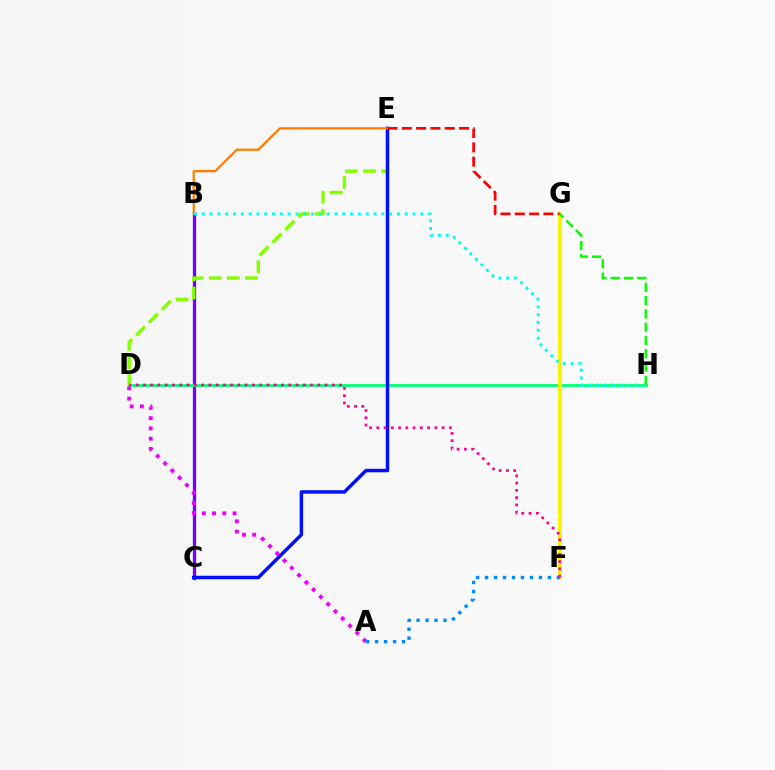{('B', 'C'): [{'color': '#7200ff', 'line_style': 'solid', 'thickness': 2.37}], ('D', 'H'): [{'color': '#00ff74', 'line_style': 'solid', 'thickness': 2.01}], ('D', 'E'): [{'color': '#84ff00', 'line_style': 'dashed', 'thickness': 2.47}], ('C', 'E'): [{'color': '#0010ff', 'line_style': 'solid', 'thickness': 2.5}], ('F', 'G'): [{'color': '#fcf500', 'line_style': 'solid', 'thickness': 2.8}], ('A', 'D'): [{'color': '#ee00ff', 'line_style': 'dotted', 'thickness': 2.79}], ('B', 'E'): [{'color': '#ff7c00', 'line_style': 'solid', 'thickness': 1.62}], ('B', 'H'): [{'color': '#00fff6', 'line_style': 'dotted', 'thickness': 2.12}], ('E', 'G'): [{'color': '#ff0000', 'line_style': 'dashed', 'thickness': 1.94}], ('G', 'H'): [{'color': '#08ff00', 'line_style': 'dashed', 'thickness': 1.81}], ('A', 'F'): [{'color': '#008cff', 'line_style': 'dotted', 'thickness': 2.44}], ('D', 'F'): [{'color': '#ff0094', 'line_style': 'dotted', 'thickness': 1.97}]}